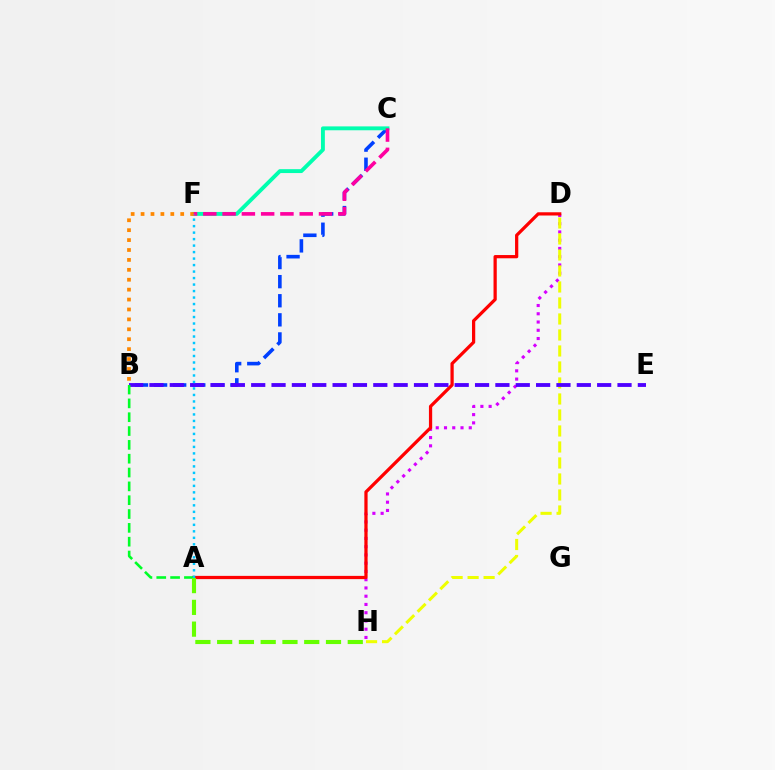{('D', 'H'): [{'color': '#d600ff', 'line_style': 'dotted', 'thickness': 2.24}, {'color': '#eeff00', 'line_style': 'dashed', 'thickness': 2.17}], ('B', 'C'): [{'color': '#003fff', 'line_style': 'dashed', 'thickness': 2.59}], ('A', 'D'): [{'color': '#ff0000', 'line_style': 'solid', 'thickness': 2.33}], ('C', 'F'): [{'color': '#00ffaf', 'line_style': 'solid', 'thickness': 2.8}, {'color': '#ff00a0', 'line_style': 'dashed', 'thickness': 2.62}], ('B', 'E'): [{'color': '#4f00ff', 'line_style': 'dashed', 'thickness': 2.76}], ('A', 'B'): [{'color': '#00ff27', 'line_style': 'dashed', 'thickness': 1.88}], ('A', 'H'): [{'color': '#66ff00', 'line_style': 'dashed', 'thickness': 2.96}], ('B', 'F'): [{'color': '#ff8800', 'line_style': 'dotted', 'thickness': 2.69}], ('A', 'F'): [{'color': '#00c7ff', 'line_style': 'dotted', 'thickness': 1.76}]}